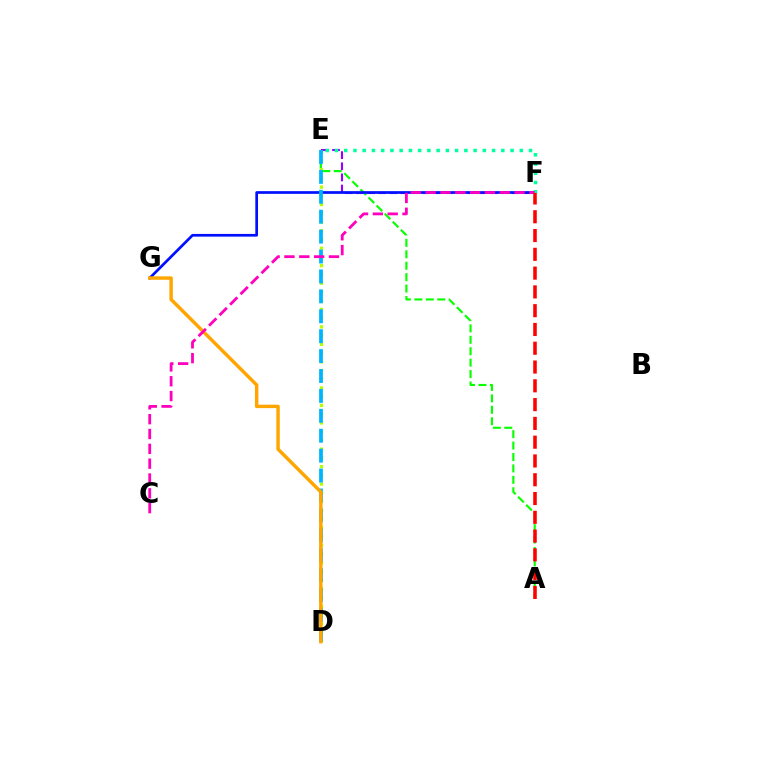{('A', 'E'): [{'color': '#08ff00', 'line_style': 'dashed', 'thickness': 1.55}], ('E', 'F'): [{'color': '#9b00ff', 'line_style': 'dashed', 'thickness': 1.51}, {'color': '#00ff9d', 'line_style': 'dotted', 'thickness': 2.51}], ('D', 'E'): [{'color': '#b3ff00', 'line_style': 'dotted', 'thickness': 2.37}, {'color': '#00b5ff', 'line_style': 'dashed', 'thickness': 2.71}], ('F', 'G'): [{'color': '#0010ff', 'line_style': 'solid', 'thickness': 1.95}], ('D', 'G'): [{'color': '#ffa500', 'line_style': 'solid', 'thickness': 2.47}], ('C', 'F'): [{'color': '#ff00bd', 'line_style': 'dashed', 'thickness': 2.01}], ('A', 'F'): [{'color': '#ff0000', 'line_style': 'dashed', 'thickness': 2.55}]}